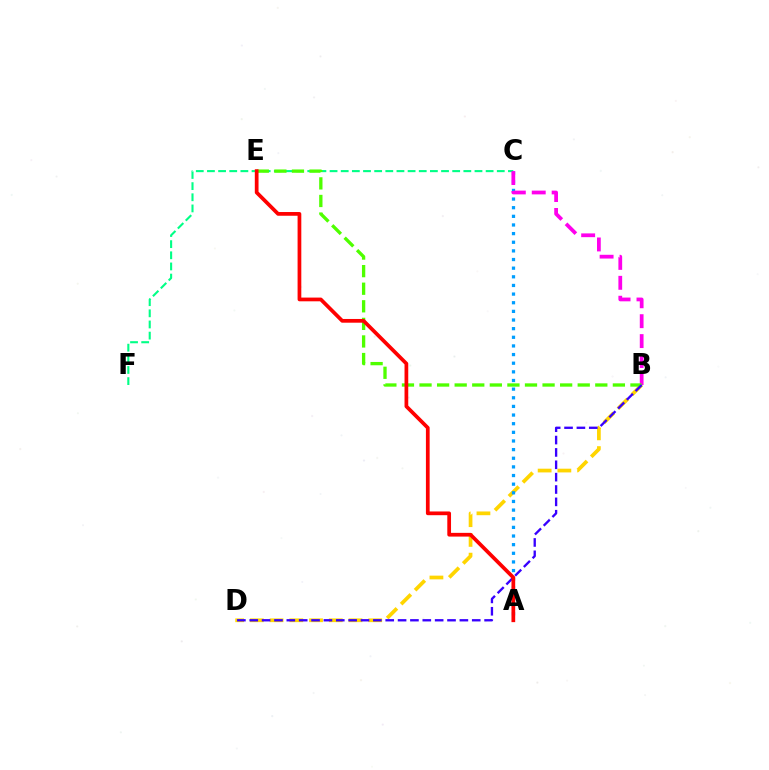{('B', 'D'): [{'color': '#ffd500', 'line_style': 'dashed', 'thickness': 2.68}, {'color': '#3700ff', 'line_style': 'dashed', 'thickness': 1.68}], ('A', 'C'): [{'color': '#009eff', 'line_style': 'dotted', 'thickness': 2.35}], ('C', 'F'): [{'color': '#00ff86', 'line_style': 'dashed', 'thickness': 1.51}], ('B', 'C'): [{'color': '#ff00ed', 'line_style': 'dashed', 'thickness': 2.71}], ('B', 'E'): [{'color': '#4fff00', 'line_style': 'dashed', 'thickness': 2.39}], ('A', 'E'): [{'color': '#ff0000', 'line_style': 'solid', 'thickness': 2.68}]}